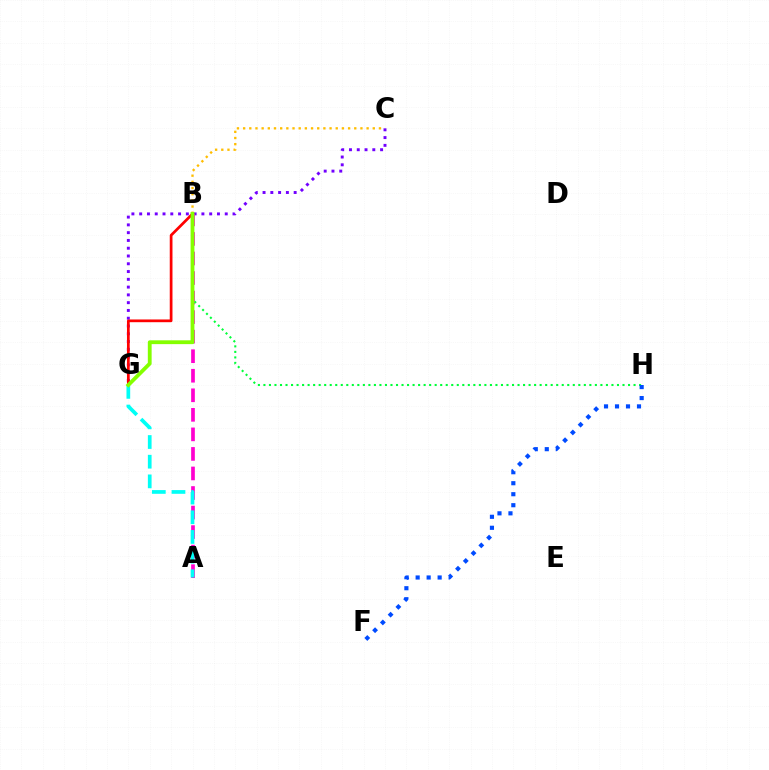{('C', 'G'): [{'color': '#7200ff', 'line_style': 'dotted', 'thickness': 2.11}], ('B', 'G'): [{'color': '#ff0000', 'line_style': 'solid', 'thickness': 1.97}, {'color': '#84ff00', 'line_style': 'solid', 'thickness': 2.75}], ('B', 'C'): [{'color': '#ffbd00', 'line_style': 'dotted', 'thickness': 1.68}], ('A', 'B'): [{'color': '#ff00cf', 'line_style': 'dashed', 'thickness': 2.65}], ('B', 'H'): [{'color': '#00ff39', 'line_style': 'dotted', 'thickness': 1.5}], ('A', 'G'): [{'color': '#00fff6', 'line_style': 'dashed', 'thickness': 2.67}], ('F', 'H'): [{'color': '#004bff', 'line_style': 'dotted', 'thickness': 2.99}]}